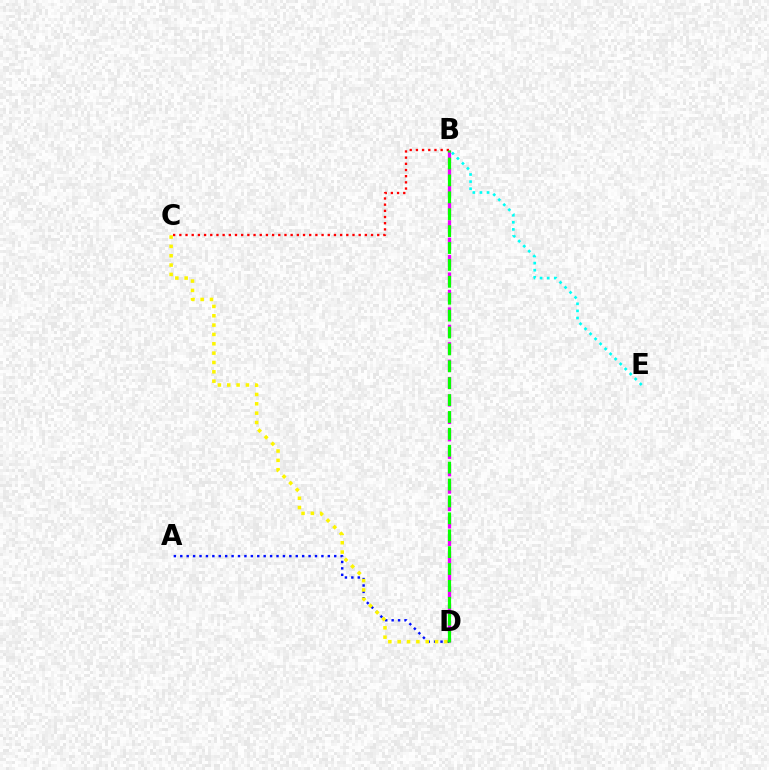{('B', 'D'): [{'color': '#ee00ff', 'line_style': 'dashed', 'thickness': 2.37}, {'color': '#08ff00', 'line_style': 'dashed', 'thickness': 2.3}], ('A', 'D'): [{'color': '#0010ff', 'line_style': 'dotted', 'thickness': 1.74}], ('B', 'E'): [{'color': '#00fff6', 'line_style': 'dotted', 'thickness': 1.93}], ('B', 'C'): [{'color': '#ff0000', 'line_style': 'dotted', 'thickness': 1.68}], ('C', 'D'): [{'color': '#fcf500', 'line_style': 'dotted', 'thickness': 2.54}]}